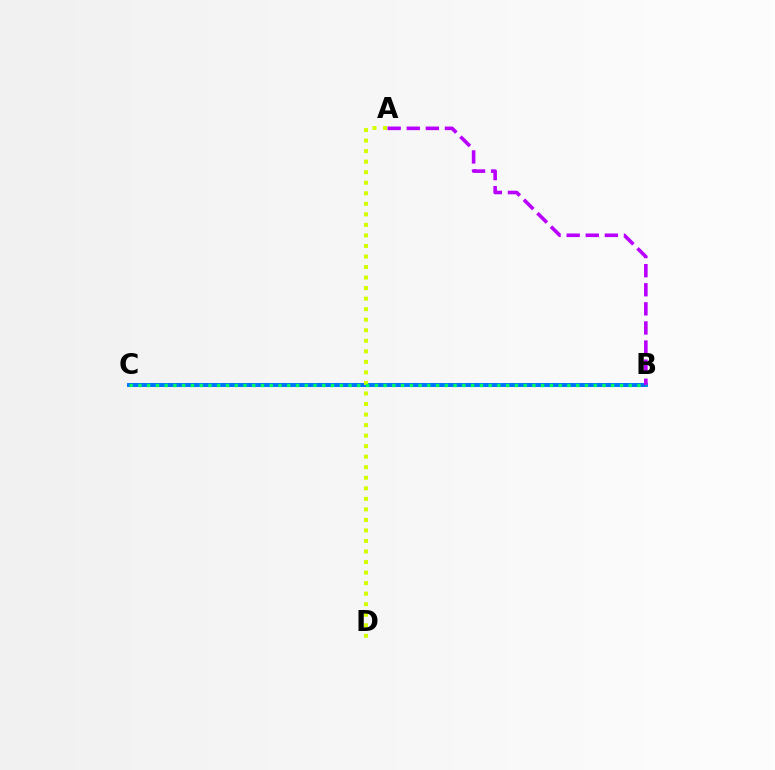{('B', 'C'): [{'color': '#ff0000', 'line_style': 'dashed', 'thickness': 2.55}, {'color': '#0074ff', 'line_style': 'solid', 'thickness': 2.84}, {'color': '#00ff5c', 'line_style': 'dotted', 'thickness': 2.38}], ('A', 'B'): [{'color': '#b900ff', 'line_style': 'dashed', 'thickness': 2.59}], ('A', 'D'): [{'color': '#d1ff00', 'line_style': 'dotted', 'thickness': 2.86}]}